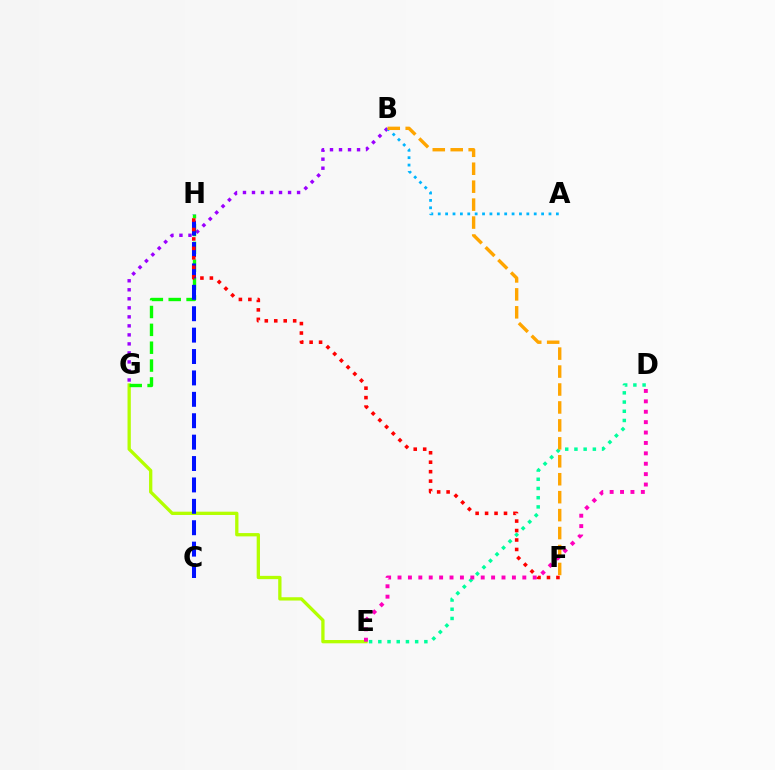{('B', 'G'): [{'color': '#9b00ff', 'line_style': 'dotted', 'thickness': 2.45}], ('D', 'E'): [{'color': '#00ff9d', 'line_style': 'dotted', 'thickness': 2.5}, {'color': '#ff00bd', 'line_style': 'dotted', 'thickness': 2.83}], ('E', 'G'): [{'color': '#b3ff00', 'line_style': 'solid', 'thickness': 2.37}], ('G', 'H'): [{'color': '#08ff00', 'line_style': 'dashed', 'thickness': 2.43}], ('C', 'H'): [{'color': '#0010ff', 'line_style': 'dashed', 'thickness': 2.91}], ('A', 'B'): [{'color': '#00b5ff', 'line_style': 'dotted', 'thickness': 2.01}], ('F', 'H'): [{'color': '#ff0000', 'line_style': 'dotted', 'thickness': 2.57}], ('B', 'F'): [{'color': '#ffa500', 'line_style': 'dashed', 'thickness': 2.44}]}